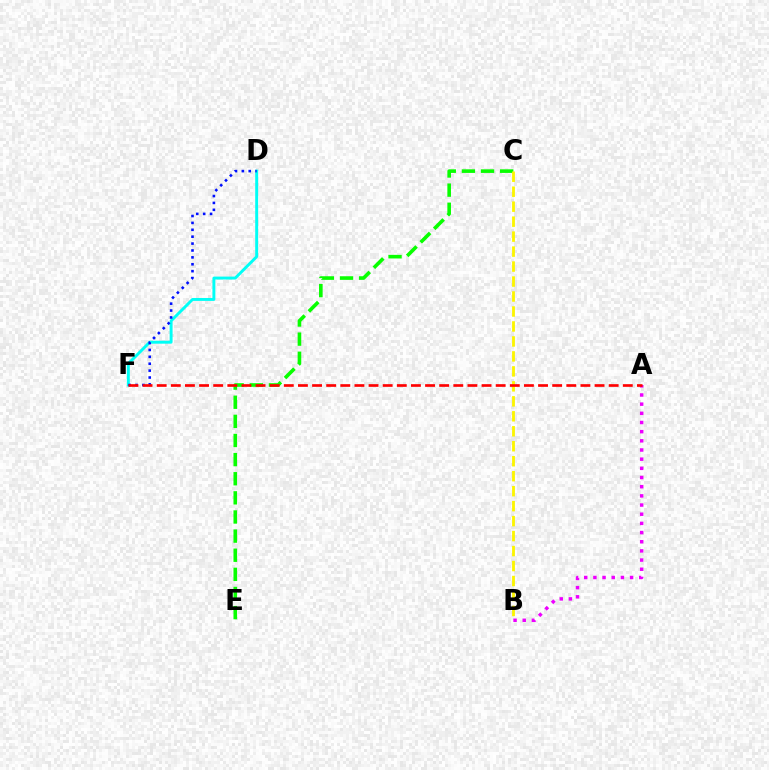{('C', 'E'): [{'color': '#08ff00', 'line_style': 'dashed', 'thickness': 2.6}], ('D', 'F'): [{'color': '#00fff6', 'line_style': 'solid', 'thickness': 2.1}, {'color': '#0010ff', 'line_style': 'dotted', 'thickness': 1.87}], ('B', 'C'): [{'color': '#fcf500', 'line_style': 'dashed', 'thickness': 2.03}], ('A', 'B'): [{'color': '#ee00ff', 'line_style': 'dotted', 'thickness': 2.49}], ('A', 'F'): [{'color': '#ff0000', 'line_style': 'dashed', 'thickness': 1.92}]}